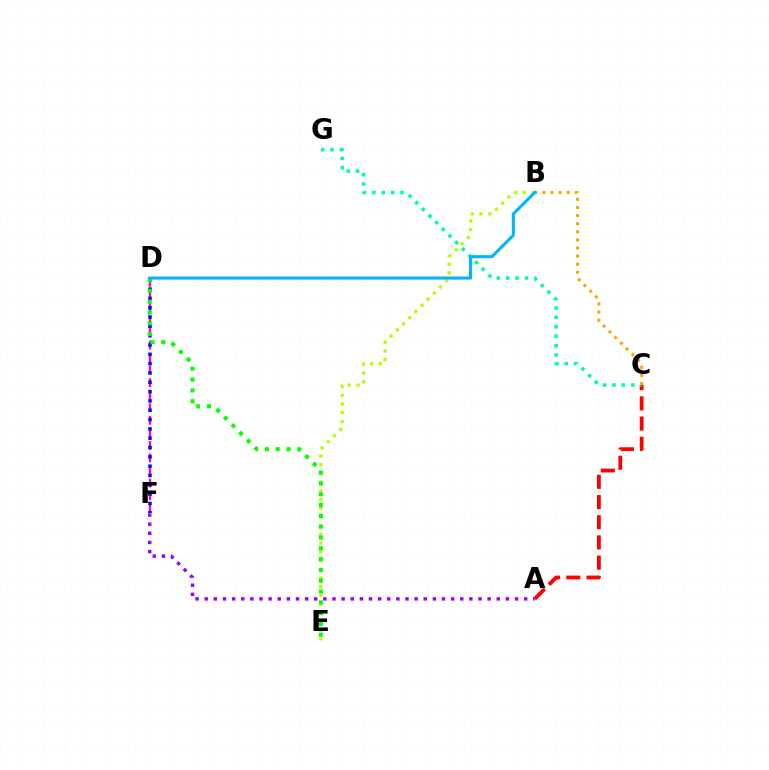{('D', 'F'): [{'color': '#ff00bd', 'line_style': 'dashed', 'thickness': 1.7}, {'color': '#0010ff', 'line_style': 'dotted', 'thickness': 2.53}], ('A', 'C'): [{'color': '#ff0000', 'line_style': 'dashed', 'thickness': 2.75}], ('B', 'E'): [{'color': '#b3ff00', 'line_style': 'dotted', 'thickness': 2.37}], ('A', 'F'): [{'color': '#9b00ff', 'line_style': 'dotted', 'thickness': 2.48}], ('C', 'G'): [{'color': '#00ff9d', 'line_style': 'dotted', 'thickness': 2.56}], ('B', 'C'): [{'color': '#ffa500', 'line_style': 'dotted', 'thickness': 2.2}], ('D', 'E'): [{'color': '#08ff00', 'line_style': 'dotted', 'thickness': 2.94}], ('B', 'D'): [{'color': '#00b5ff', 'line_style': 'solid', 'thickness': 2.21}]}